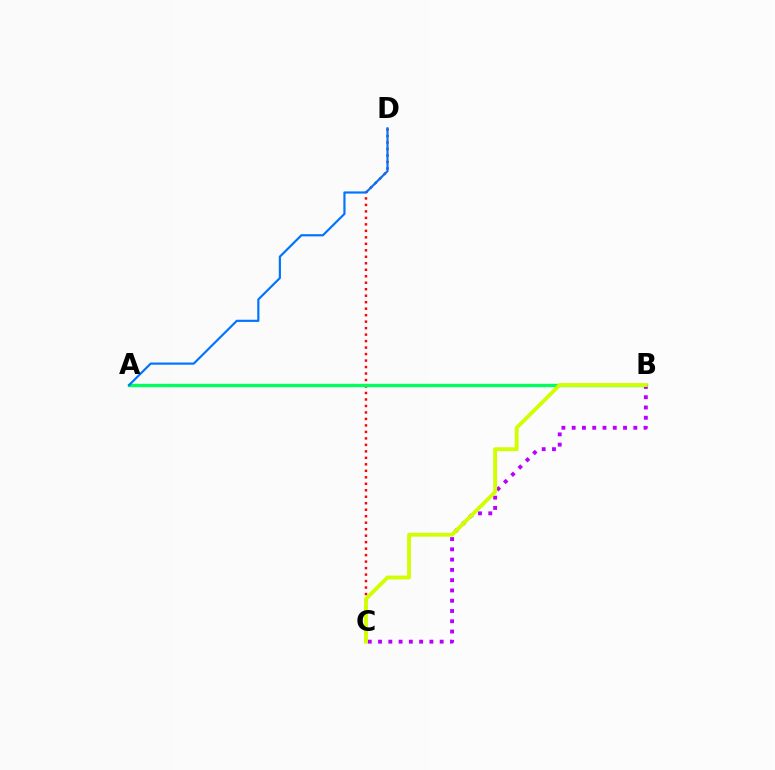{('C', 'D'): [{'color': '#ff0000', 'line_style': 'dotted', 'thickness': 1.76}], ('A', 'B'): [{'color': '#00ff5c', 'line_style': 'solid', 'thickness': 2.41}], ('A', 'D'): [{'color': '#0074ff', 'line_style': 'solid', 'thickness': 1.57}], ('B', 'C'): [{'color': '#b900ff', 'line_style': 'dotted', 'thickness': 2.79}, {'color': '#d1ff00', 'line_style': 'solid', 'thickness': 2.77}]}